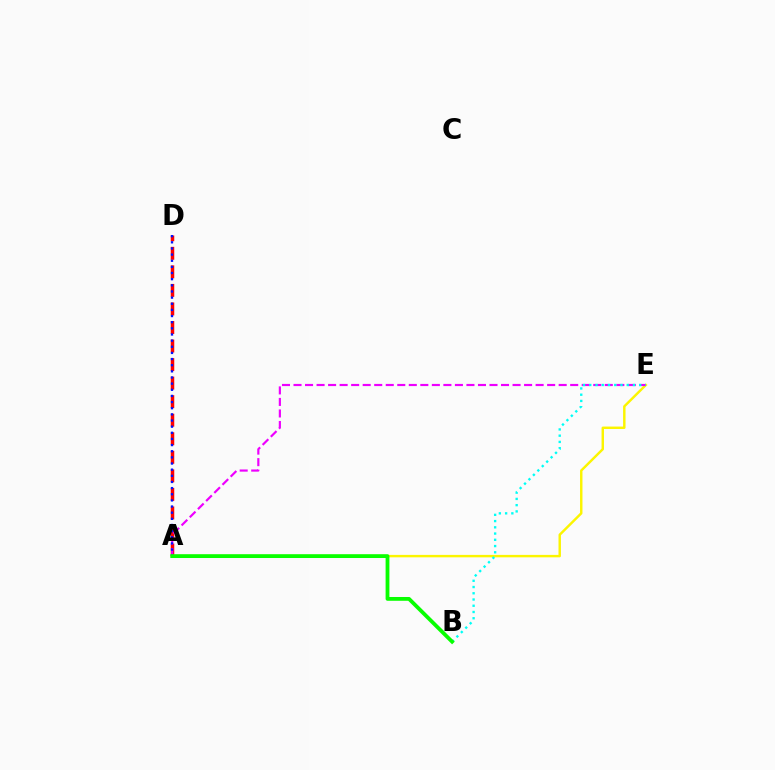{('A', 'D'): [{'color': '#ff0000', 'line_style': 'dashed', 'thickness': 2.52}, {'color': '#0010ff', 'line_style': 'dotted', 'thickness': 1.67}], ('A', 'E'): [{'color': '#fcf500', 'line_style': 'solid', 'thickness': 1.76}, {'color': '#ee00ff', 'line_style': 'dashed', 'thickness': 1.57}], ('B', 'E'): [{'color': '#00fff6', 'line_style': 'dotted', 'thickness': 1.7}], ('A', 'B'): [{'color': '#08ff00', 'line_style': 'solid', 'thickness': 2.73}]}